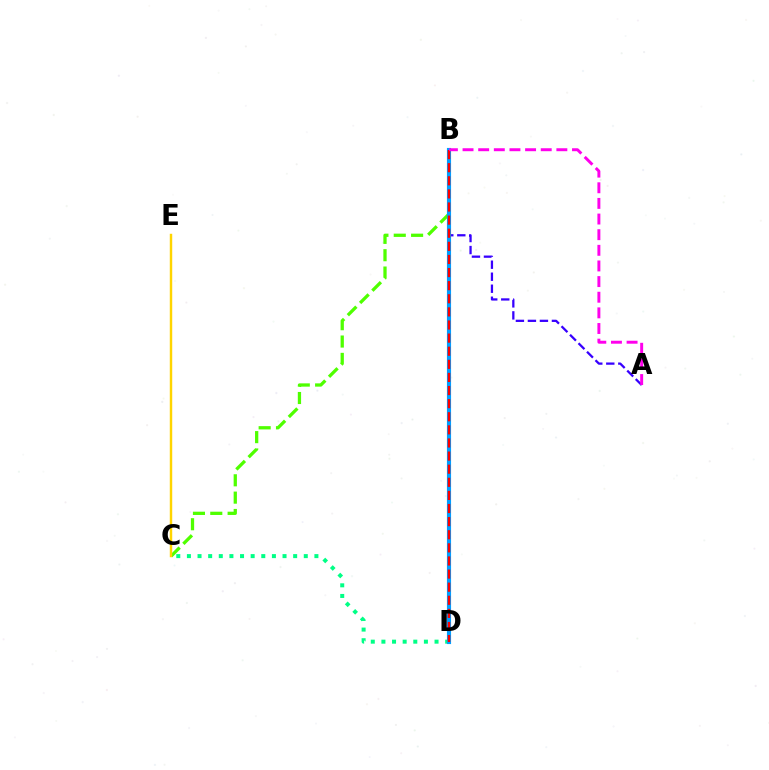{('C', 'D'): [{'color': '#00ff86', 'line_style': 'dotted', 'thickness': 2.89}], ('B', 'C'): [{'color': '#4fff00', 'line_style': 'dashed', 'thickness': 2.36}], ('A', 'B'): [{'color': '#3700ff', 'line_style': 'dashed', 'thickness': 1.63}, {'color': '#ff00ed', 'line_style': 'dashed', 'thickness': 2.12}], ('C', 'E'): [{'color': '#ffd500', 'line_style': 'solid', 'thickness': 1.75}], ('B', 'D'): [{'color': '#009eff', 'line_style': 'solid', 'thickness': 2.97}, {'color': '#ff0000', 'line_style': 'dashed', 'thickness': 1.78}]}